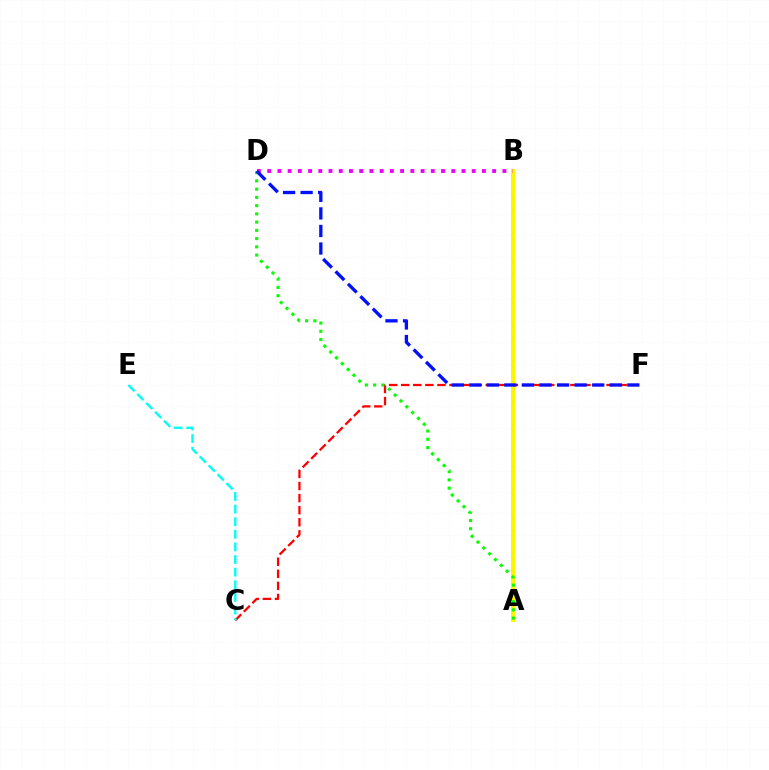{('A', 'B'): [{'color': '#fcf500', 'line_style': 'solid', 'thickness': 2.87}], ('C', 'F'): [{'color': '#ff0000', 'line_style': 'dashed', 'thickness': 1.64}], ('A', 'D'): [{'color': '#08ff00', 'line_style': 'dotted', 'thickness': 2.24}], ('C', 'E'): [{'color': '#00fff6', 'line_style': 'dashed', 'thickness': 1.71}], ('B', 'D'): [{'color': '#ee00ff', 'line_style': 'dotted', 'thickness': 2.78}], ('D', 'F'): [{'color': '#0010ff', 'line_style': 'dashed', 'thickness': 2.39}]}